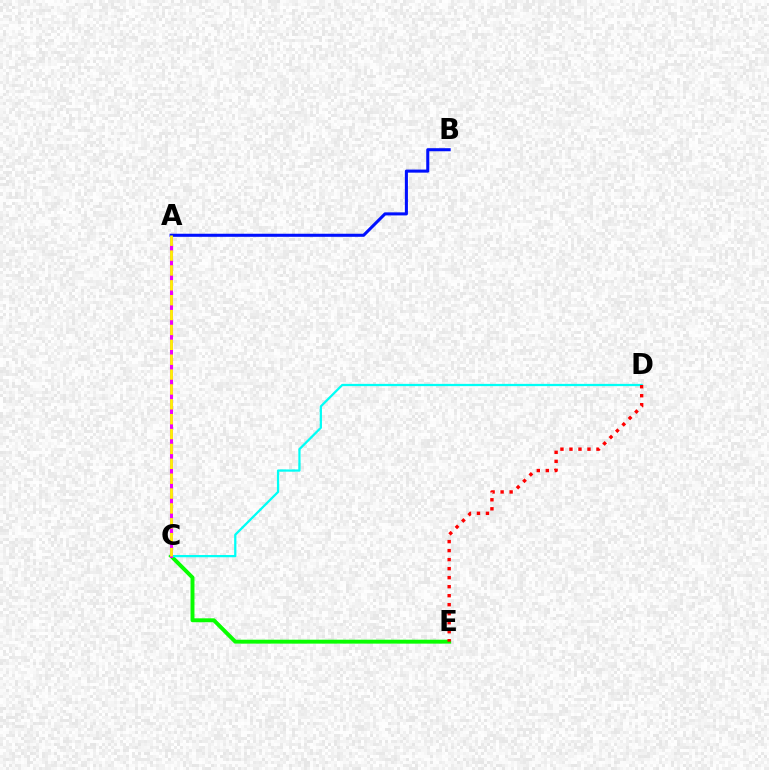{('C', 'E'): [{'color': '#08ff00', 'line_style': 'solid', 'thickness': 2.82}], ('C', 'D'): [{'color': '#00fff6', 'line_style': 'solid', 'thickness': 1.62}], ('D', 'E'): [{'color': '#ff0000', 'line_style': 'dotted', 'thickness': 2.45}], ('A', 'C'): [{'color': '#ee00ff', 'line_style': 'solid', 'thickness': 2.22}, {'color': '#fcf500', 'line_style': 'dashed', 'thickness': 2.02}], ('A', 'B'): [{'color': '#0010ff', 'line_style': 'solid', 'thickness': 2.2}]}